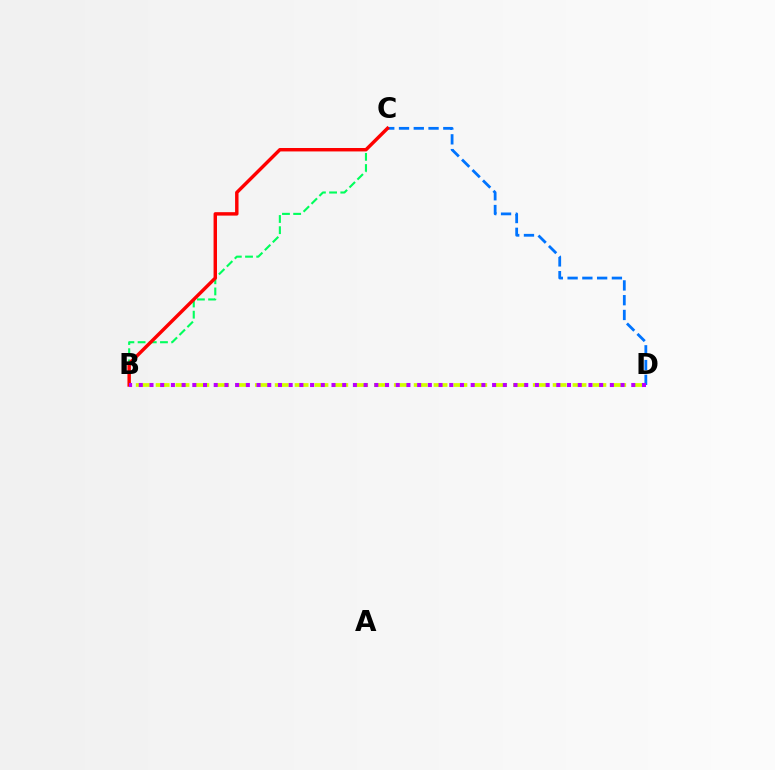{('C', 'D'): [{'color': '#0074ff', 'line_style': 'dashed', 'thickness': 2.01}], ('B', 'D'): [{'color': '#d1ff00', 'line_style': 'dashed', 'thickness': 2.7}, {'color': '#b900ff', 'line_style': 'dotted', 'thickness': 2.91}], ('B', 'C'): [{'color': '#00ff5c', 'line_style': 'dashed', 'thickness': 1.52}, {'color': '#ff0000', 'line_style': 'solid', 'thickness': 2.47}]}